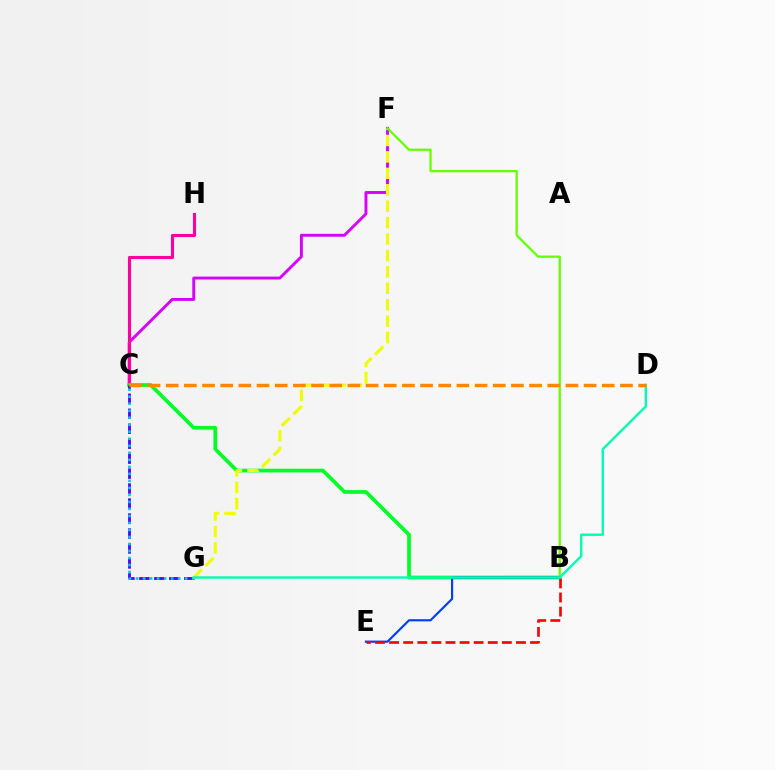{('C', 'F'): [{'color': '#d600ff', 'line_style': 'solid', 'thickness': 2.1}], ('C', 'H'): [{'color': '#ff00a0', 'line_style': 'solid', 'thickness': 2.23}], ('B', 'C'): [{'color': '#00ff27', 'line_style': 'solid', 'thickness': 2.68}], ('C', 'G'): [{'color': '#4f00ff', 'line_style': 'dashed', 'thickness': 2.03}, {'color': '#00c7ff', 'line_style': 'dotted', 'thickness': 1.91}], ('B', 'E'): [{'color': '#003fff', 'line_style': 'solid', 'thickness': 1.57}, {'color': '#ff0000', 'line_style': 'dashed', 'thickness': 1.91}], ('F', 'G'): [{'color': '#eeff00', 'line_style': 'dashed', 'thickness': 2.23}], ('B', 'F'): [{'color': '#66ff00', 'line_style': 'solid', 'thickness': 1.65}], ('D', 'G'): [{'color': '#00ffaf', 'line_style': 'solid', 'thickness': 1.72}], ('C', 'D'): [{'color': '#ff8800', 'line_style': 'dashed', 'thickness': 2.47}]}